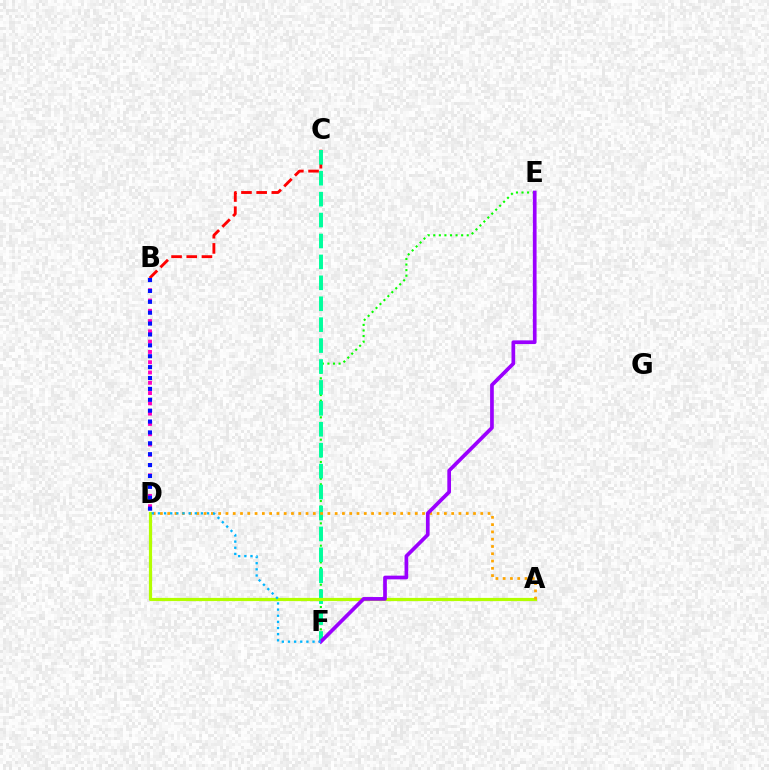{('B', 'C'): [{'color': '#ff0000', 'line_style': 'dashed', 'thickness': 2.06}], ('E', 'F'): [{'color': '#08ff00', 'line_style': 'dotted', 'thickness': 1.52}, {'color': '#9b00ff', 'line_style': 'solid', 'thickness': 2.66}], ('C', 'F'): [{'color': '#00ff9d', 'line_style': 'dashed', 'thickness': 2.84}], ('A', 'D'): [{'color': '#b3ff00', 'line_style': 'solid', 'thickness': 2.3}, {'color': '#ffa500', 'line_style': 'dotted', 'thickness': 1.98}], ('B', 'D'): [{'color': '#ff00bd', 'line_style': 'dotted', 'thickness': 2.79}, {'color': '#0010ff', 'line_style': 'dotted', 'thickness': 2.96}], ('D', 'F'): [{'color': '#00b5ff', 'line_style': 'dotted', 'thickness': 1.67}]}